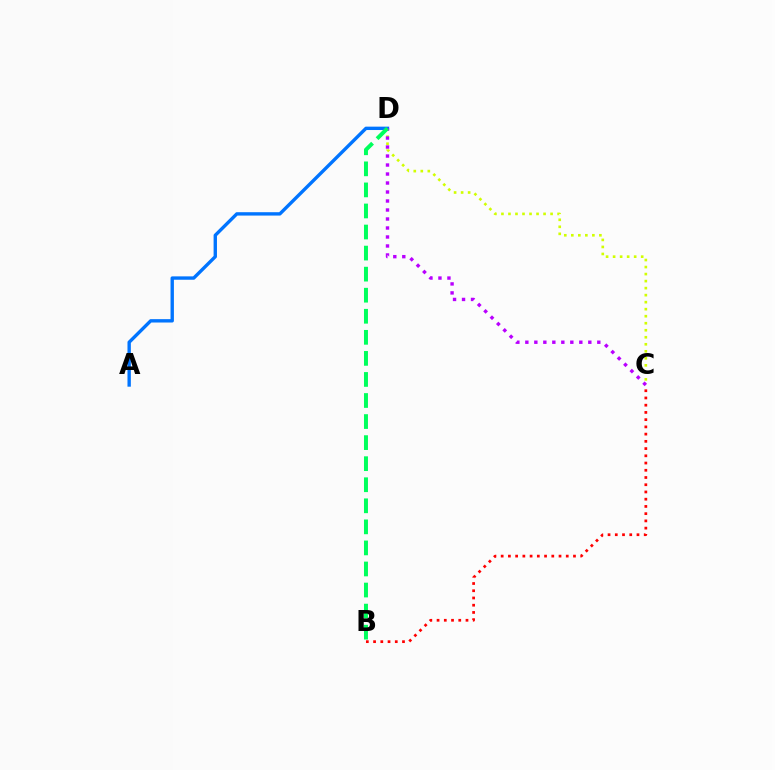{('C', 'D'): [{'color': '#d1ff00', 'line_style': 'dotted', 'thickness': 1.91}, {'color': '#b900ff', 'line_style': 'dotted', 'thickness': 2.44}], ('A', 'D'): [{'color': '#0074ff', 'line_style': 'solid', 'thickness': 2.43}], ('B', 'C'): [{'color': '#ff0000', 'line_style': 'dotted', 'thickness': 1.96}], ('B', 'D'): [{'color': '#00ff5c', 'line_style': 'dashed', 'thickness': 2.86}]}